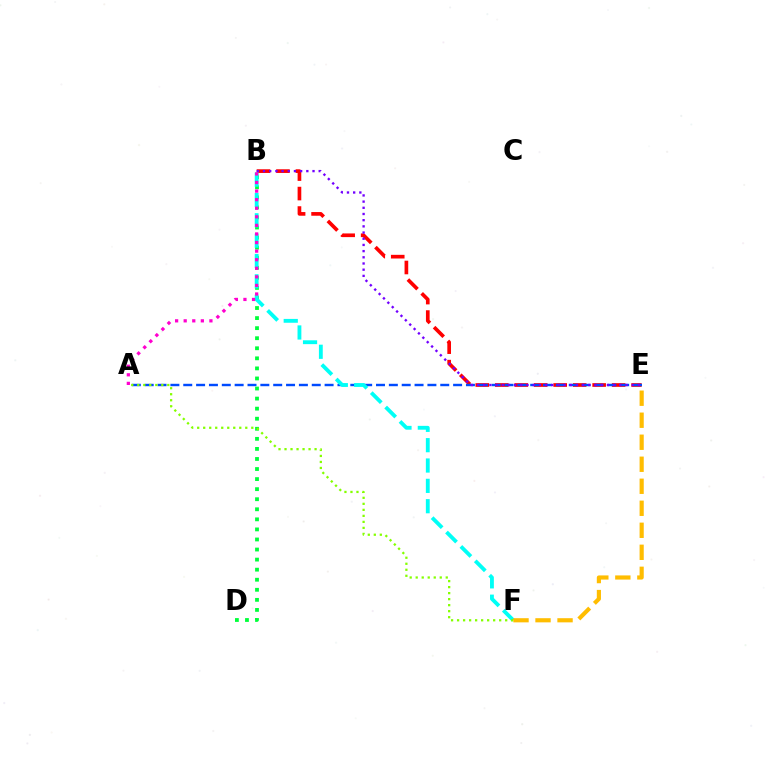{('B', 'E'): [{'color': '#ff0000', 'line_style': 'dashed', 'thickness': 2.65}, {'color': '#7200ff', 'line_style': 'dotted', 'thickness': 1.68}], ('A', 'E'): [{'color': '#004bff', 'line_style': 'dashed', 'thickness': 1.75}], ('B', 'D'): [{'color': '#00ff39', 'line_style': 'dotted', 'thickness': 2.73}], ('B', 'F'): [{'color': '#00fff6', 'line_style': 'dashed', 'thickness': 2.76}], ('A', 'B'): [{'color': '#ff00cf', 'line_style': 'dotted', 'thickness': 2.33}], ('A', 'F'): [{'color': '#84ff00', 'line_style': 'dotted', 'thickness': 1.63}], ('E', 'F'): [{'color': '#ffbd00', 'line_style': 'dashed', 'thickness': 2.99}]}